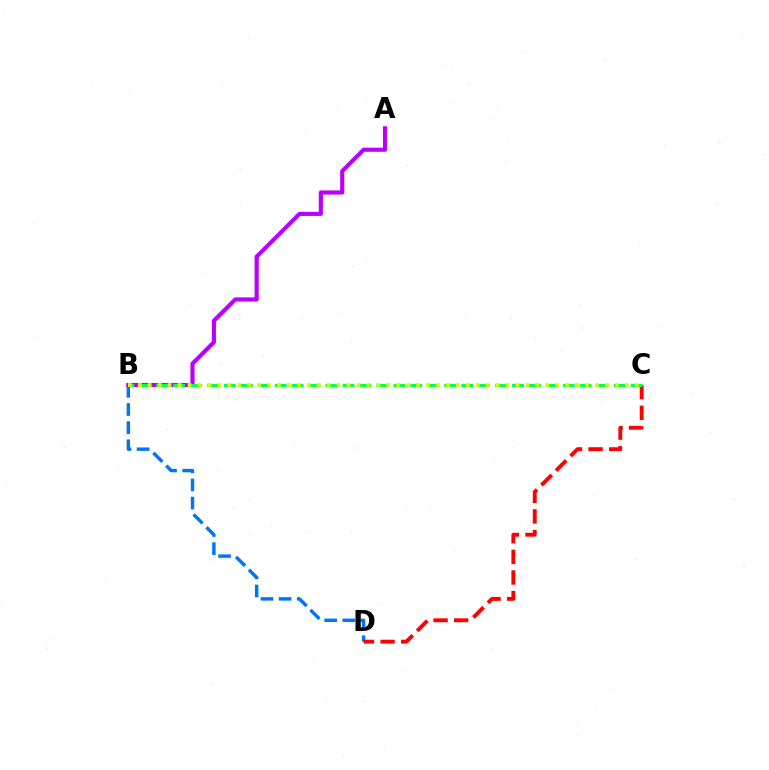{('B', 'D'): [{'color': '#0074ff', 'line_style': 'dashed', 'thickness': 2.47}], ('A', 'B'): [{'color': '#b900ff', 'line_style': 'solid', 'thickness': 2.98}], ('C', 'D'): [{'color': '#ff0000', 'line_style': 'dashed', 'thickness': 2.8}], ('B', 'C'): [{'color': '#00ff5c', 'line_style': 'dashed', 'thickness': 2.3}, {'color': '#d1ff00', 'line_style': 'dotted', 'thickness': 2.7}]}